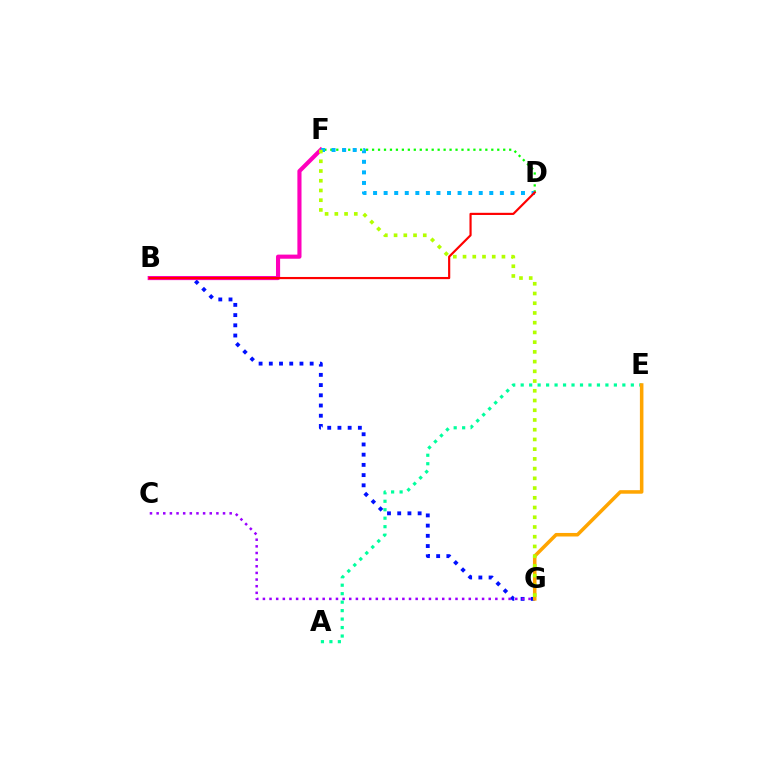{('A', 'E'): [{'color': '#00ff9d', 'line_style': 'dotted', 'thickness': 2.3}], ('B', 'G'): [{'color': '#0010ff', 'line_style': 'dotted', 'thickness': 2.78}], ('D', 'F'): [{'color': '#08ff00', 'line_style': 'dotted', 'thickness': 1.62}, {'color': '#00b5ff', 'line_style': 'dotted', 'thickness': 2.87}], ('B', 'F'): [{'color': '#ff00bd', 'line_style': 'solid', 'thickness': 2.97}], ('B', 'D'): [{'color': '#ff0000', 'line_style': 'solid', 'thickness': 1.56}], ('E', 'G'): [{'color': '#ffa500', 'line_style': 'solid', 'thickness': 2.55}], ('F', 'G'): [{'color': '#b3ff00', 'line_style': 'dotted', 'thickness': 2.64}], ('C', 'G'): [{'color': '#9b00ff', 'line_style': 'dotted', 'thickness': 1.8}]}